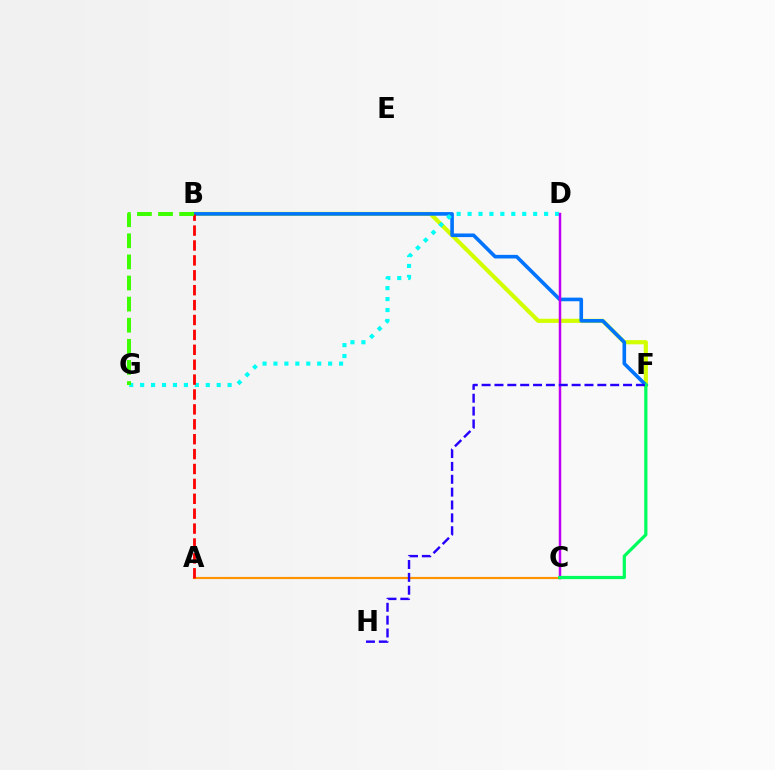{('B', 'F'): [{'color': '#d1ff00', 'line_style': 'solid', 'thickness': 2.99}, {'color': '#0074ff', 'line_style': 'solid', 'thickness': 2.61}], ('A', 'C'): [{'color': '#ff9400', 'line_style': 'solid', 'thickness': 1.57}], ('D', 'G'): [{'color': '#00fff6', 'line_style': 'dotted', 'thickness': 2.97}], ('C', 'D'): [{'color': '#ff00ac', 'line_style': 'solid', 'thickness': 1.68}, {'color': '#b900ff', 'line_style': 'solid', 'thickness': 1.58}], ('A', 'B'): [{'color': '#ff0000', 'line_style': 'dashed', 'thickness': 2.02}], ('B', 'G'): [{'color': '#3dff00', 'line_style': 'dashed', 'thickness': 2.87}], ('C', 'F'): [{'color': '#00ff5c', 'line_style': 'solid', 'thickness': 2.32}], ('F', 'H'): [{'color': '#2500ff', 'line_style': 'dashed', 'thickness': 1.75}]}